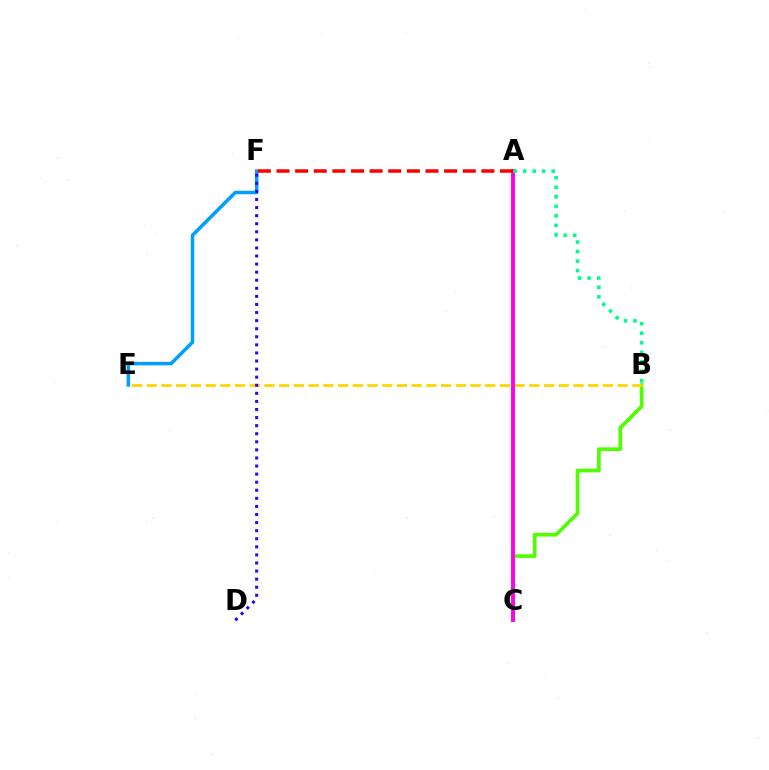{('B', 'C'): [{'color': '#4fff00', 'line_style': 'solid', 'thickness': 2.64}], ('B', 'E'): [{'color': '#ffd500', 'line_style': 'dashed', 'thickness': 2.0}], ('E', 'F'): [{'color': '#009eff', 'line_style': 'solid', 'thickness': 2.52}], ('A', 'C'): [{'color': '#ff00ed', 'line_style': 'solid', 'thickness': 2.8}], ('A', 'F'): [{'color': '#ff0000', 'line_style': 'dashed', 'thickness': 2.53}], ('A', 'B'): [{'color': '#00ff86', 'line_style': 'dotted', 'thickness': 2.59}], ('D', 'F'): [{'color': '#3700ff', 'line_style': 'dotted', 'thickness': 2.19}]}